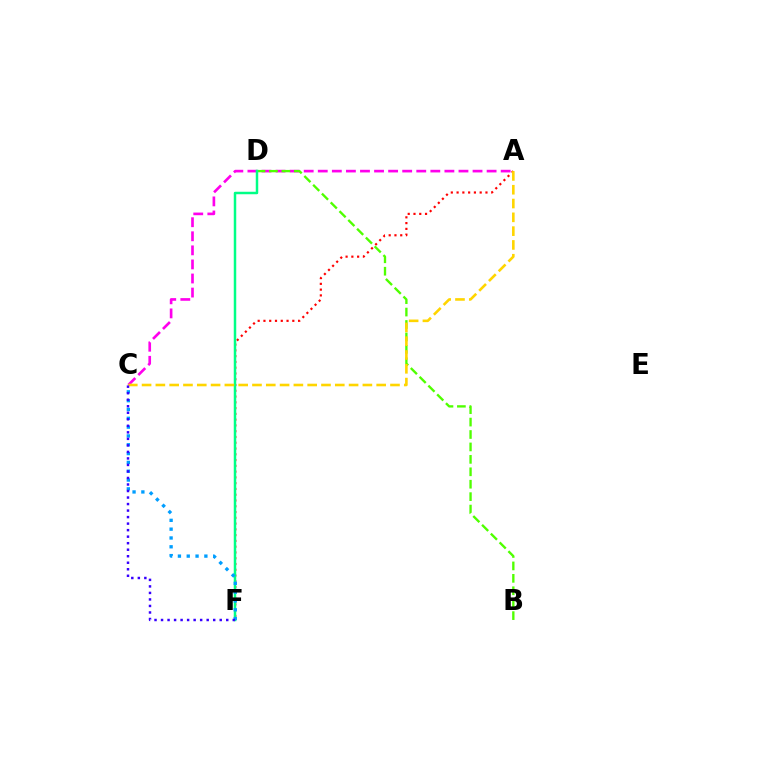{('A', 'C'): [{'color': '#ff00ed', 'line_style': 'dashed', 'thickness': 1.91}, {'color': '#ffd500', 'line_style': 'dashed', 'thickness': 1.87}], ('B', 'D'): [{'color': '#4fff00', 'line_style': 'dashed', 'thickness': 1.69}], ('A', 'F'): [{'color': '#ff0000', 'line_style': 'dotted', 'thickness': 1.57}], ('D', 'F'): [{'color': '#00ff86', 'line_style': 'solid', 'thickness': 1.79}], ('C', 'F'): [{'color': '#009eff', 'line_style': 'dotted', 'thickness': 2.4}, {'color': '#3700ff', 'line_style': 'dotted', 'thickness': 1.77}]}